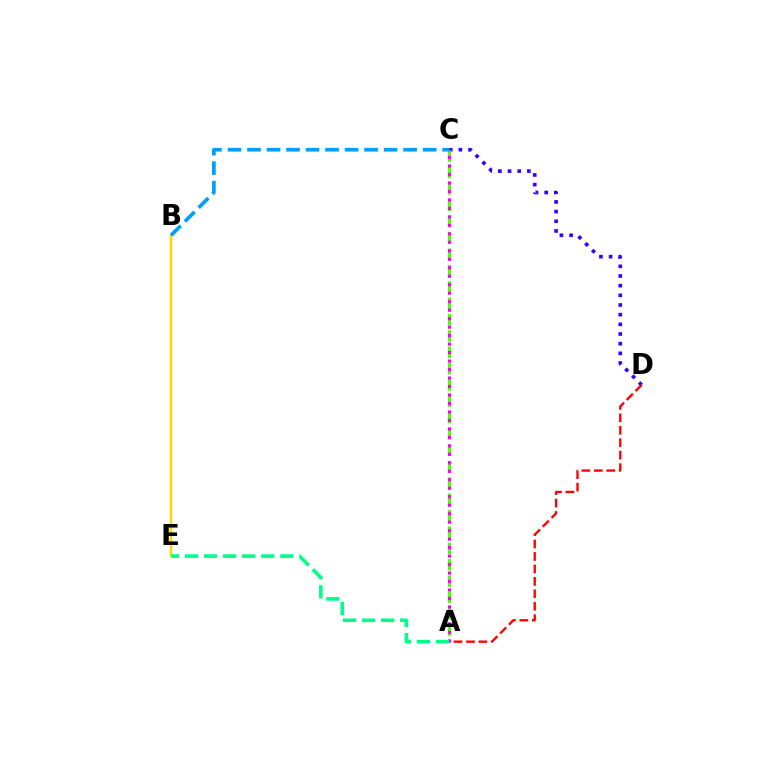{('C', 'D'): [{'color': '#3700ff', 'line_style': 'dotted', 'thickness': 2.63}], ('A', 'D'): [{'color': '#ff0000', 'line_style': 'dashed', 'thickness': 1.69}], ('B', 'E'): [{'color': '#ffd500', 'line_style': 'solid', 'thickness': 1.73}], ('A', 'C'): [{'color': '#4fff00', 'line_style': 'dashed', 'thickness': 2.22}, {'color': '#ff00ed', 'line_style': 'dotted', 'thickness': 2.3}], ('A', 'E'): [{'color': '#00ff86', 'line_style': 'dashed', 'thickness': 2.59}], ('B', 'C'): [{'color': '#009eff', 'line_style': 'dashed', 'thickness': 2.65}]}